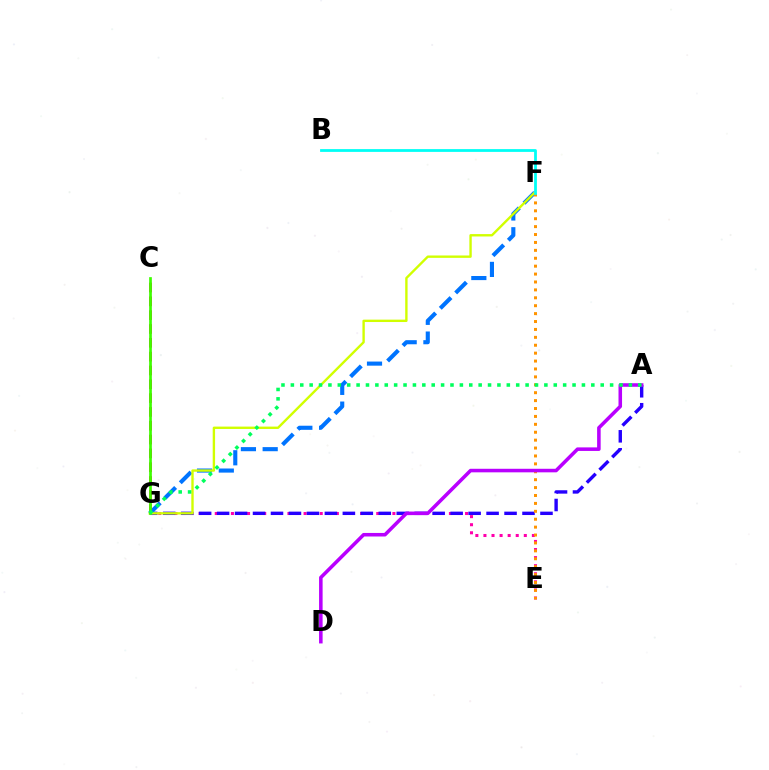{('E', 'G'): [{'color': '#ff00ac', 'line_style': 'dotted', 'thickness': 2.19}], ('A', 'G'): [{'color': '#2500ff', 'line_style': 'dashed', 'thickness': 2.44}, {'color': '#00ff5c', 'line_style': 'dotted', 'thickness': 2.55}], ('F', 'G'): [{'color': '#0074ff', 'line_style': 'dashed', 'thickness': 2.96}, {'color': '#d1ff00', 'line_style': 'solid', 'thickness': 1.71}], ('C', 'G'): [{'color': '#ff0000', 'line_style': 'dashed', 'thickness': 1.88}, {'color': '#3dff00', 'line_style': 'solid', 'thickness': 1.94}], ('E', 'F'): [{'color': '#ff9400', 'line_style': 'dotted', 'thickness': 2.15}], ('A', 'D'): [{'color': '#b900ff', 'line_style': 'solid', 'thickness': 2.56}], ('B', 'F'): [{'color': '#00fff6', 'line_style': 'solid', 'thickness': 2.0}]}